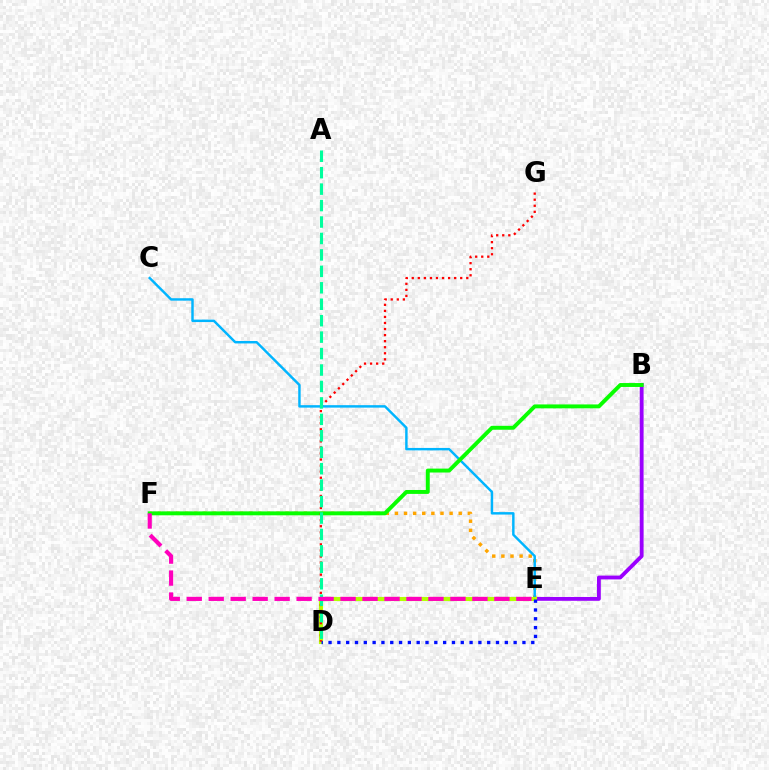{('E', 'F'): [{'color': '#ffa500', 'line_style': 'dotted', 'thickness': 2.48}, {'color': '#ff00bd', 'line_style': 'dashed', 'thickness': 2.99}], ('C', 'E'): [{'color': '#00b5ff', 'line_style': 'solid', 'thickness': 1.76}], ('B', 'E'): [{'color': '#9b00ff', 'line_style': 'solid', 'thickness': 2.76}], ('D', 'E'): [{'color': '#b3ff00', 'line_style': 'solid', 'thickness': 2.96}, {'color': '#0010ff', 'line_style': 'dotted', 'thickness': 2.39}], ('B', 'F'): [{'color': '#08ff00', 'line_style': 'solid', 'thickness': 2.82}], ('D', 'G'): [{'color': '#ff0000', 'line_style': 'dotted', 'thickness': 1.65}], ('A', 'D'): [{'color': '#00ff9d', 'line_style': 'dashed', 'thickness': 2.23}]}